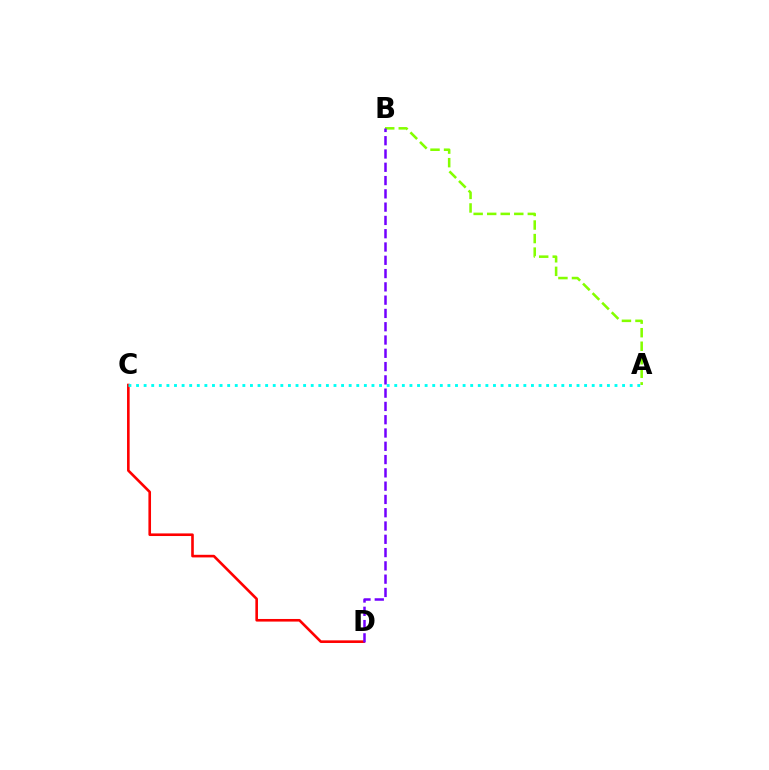{('C', 'D'): [{'color': '#ff0000', 'line_style': 'solid', 'thickness': 1.88}], ('A', 'B'): [{'color': '#84ff00', 'line_style': 'dashed', 'thickness': 1.84}], ('A', 'C'): [{'color': '#00fff6', 'line_style': 'dotted', 'thickness': 2.06}], ('B', 'D'): [{'color': '#7200ff', 'line_style': 'dashed', 'thickness': 1.8}]}